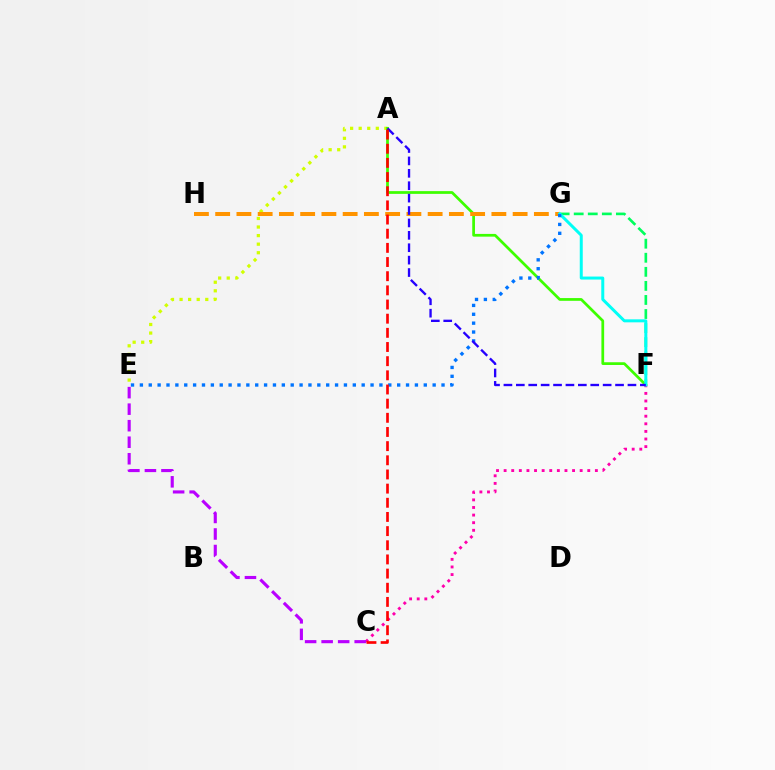{('A', 'E'): [{'color': '#d1ff00', 'line_style': 'dotted', 'thickness': 2.33}], ('A', 'F'): [{'color': '#3dff00', 'line_style': 'solid', 'thickness': 1.97}, {'color': '#2500ff', 'line_style': 'dashed', 'thickness': 1.68}], ('F', 'G'): [{'color': '#00ff5c', 'line_style': 'dashed', 'thickness': 1.91}, {'color': '#00fff6', 'line_style': 'solid', 'thickness': 2.16}], ('C', 'F'): [{'color': '#ff00ac', 'line_style': 'dotted', 'thickness': 2.07}], ('G', 'H'): [{'color': '#ff9400', 'line_style': 'dashed', 'thickness': 2.89}], ('E', 'G'): [{'color': '#0074ff', 'line_style': 'dotted', 'thickness': 2.41}], ('C', 'E'): [{'color': '#b900ff', 'line_style': 'dashed', 'thickness': 2.25}], ('A', 'C'): [{'color': '#ff0000', 'line_style': 'dashed', 'thickness': 1.92}]}